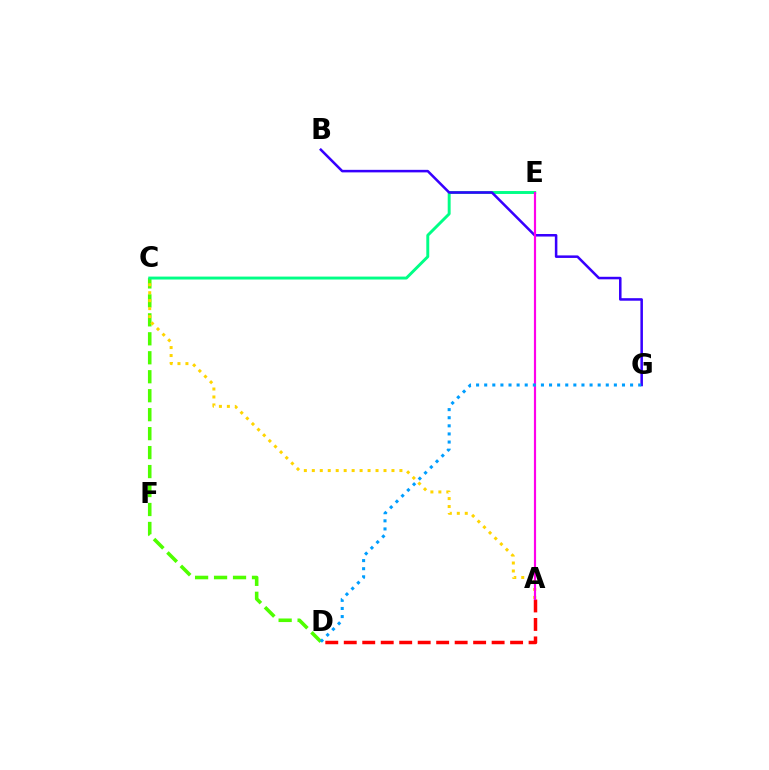{('C', 'D'): [{'color': '#4fff00', 'line_style': 'dashed', 'thickness': 2.58}], ('A', 'C'): [{'color': '#ffd500', 'line_style': 'dotted', 'thickness': 2.16}], ('C', 'E'): [{'color': '#00ff86', 'line_style': 'solid', 'thickness': 2.11}], ('A', 'D'): [{'color': '#ff0000', 'line_style': 'dashed', 'thickness': 2.51}], ('B', 'G'): [{'color': '#3700ff', 'line_style': 'solid', 'thickness': 1.82}], ('A', 'E'): [{'color': '#ff00ed', 'line_style': 'solid', 'thickness': 1.57}], ('D', 'G'): [{'color': '#009eff', 'line_style': 'dotted', 'thickness': 2.2}]}